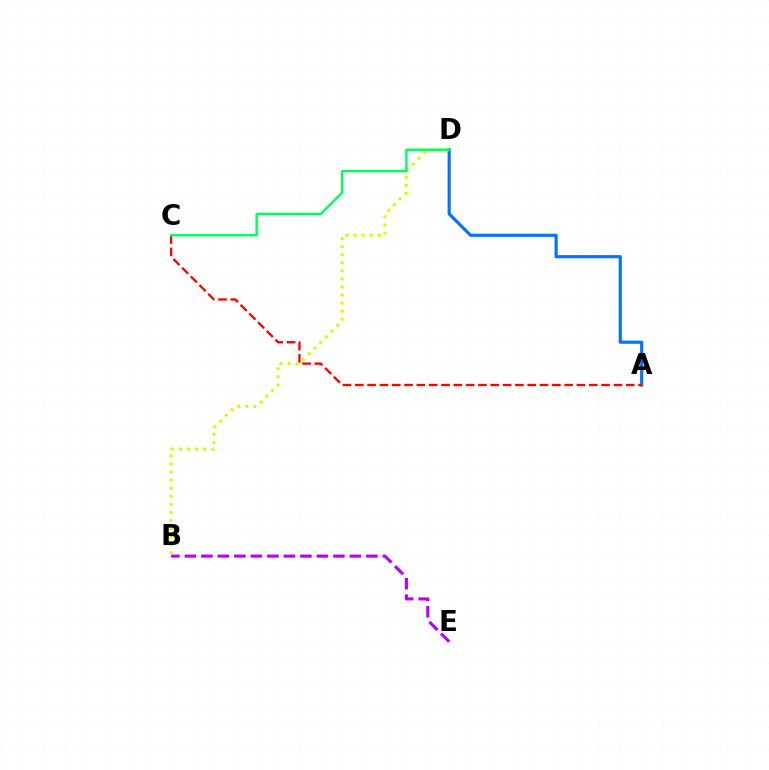{('A', 'D'): [{'color': '#0074ff', 'line_style': 'solid', 'thickness': 2.26}], ('B', 'E'): [{'color': '#b900ff', 'line_style': 'dashed', 'thickness': 2.24}], ('A', 'C'): [{'color': '#ff0000', 'line_style': 'dashed', 'thickness': 1.67}], ('B', 'D'): [{'color': '#d1ff00', 'line_style': 'dotted', 'thickness': 2.19}], ('C', 'D'): [{'color': '#00ff5c', 'line_style': 'solid', 'thickness': 1.72}]}